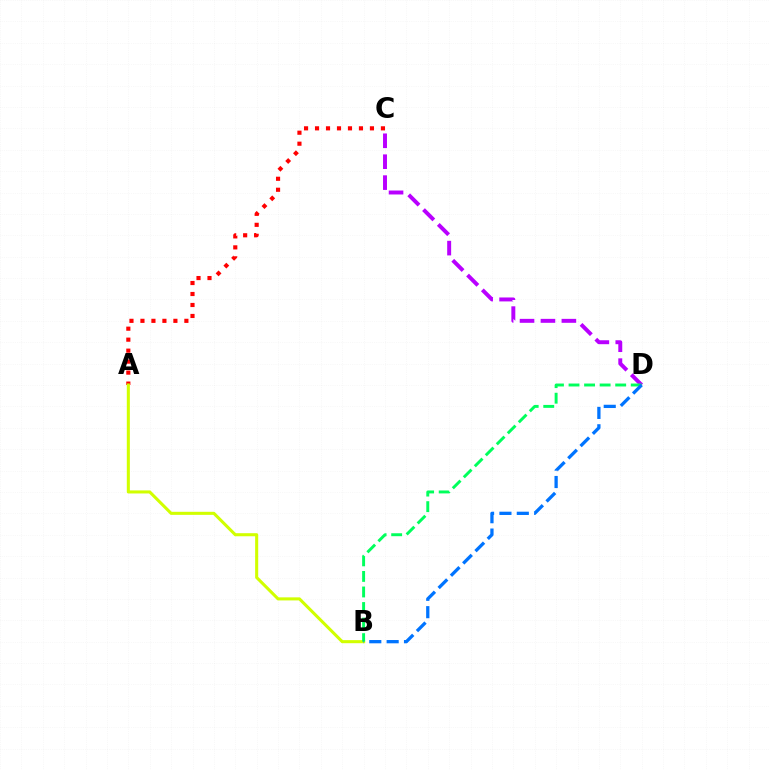{('A', 'C'): [{'color': '#ff0000', 'line_style': 'dotted', 'thickness': 2.98}], ('C', 'D'): [{'color': '#b900ff', 'line_style': 'dashed', 'thickness': 2.84}], ('A', 'B'): [{'color': '#d1ff00', 'line_style': 'solid', 'thickness': 2.21}], ('B', 'D'): [{'color': '#00ff5c', 'line_style': 'dashed', 'thickness': 2.11}, {'color': '#0074ff', 'line_style': 'dashed', 'thickness': 2.36}]}